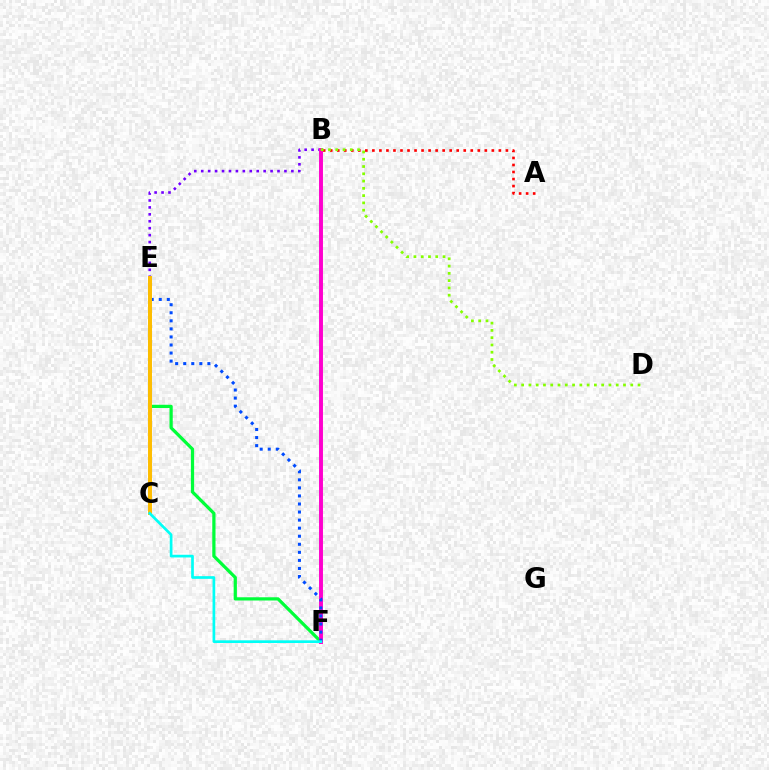{('A', 'B'): [{'color': '#ff0000', 'line_style': 'dotted', 'thickness': 1.91}], ('E', 'F'): [{'color': '#00ff39', 'line_style': 'solid', 'thickness': 2.33}, {'color': '#004bff', 'line_style': 'dotted', 'thickness': 2.19}], ('B', 'E'): [{'color': '#7200ff', 'line_style': 'dotted', 'thickness': 1.88}], ('B', 'F'): [{'color': '#ff00cf', 'line_style': 'solid', 'thickness': 2.82}], ('B', 'D'): [{'color': '#84ff00', 'line_style': 'dotted', 'thickness': 1.98}], ('C', 'E'): [{'color': '#ffbd00', 'line_style': 'solid', 'thickness': 2.85}], ('C', 'F'): [{'color': '#00fff6', 'line_style': 'solid', 'thickness': 1.94}]}